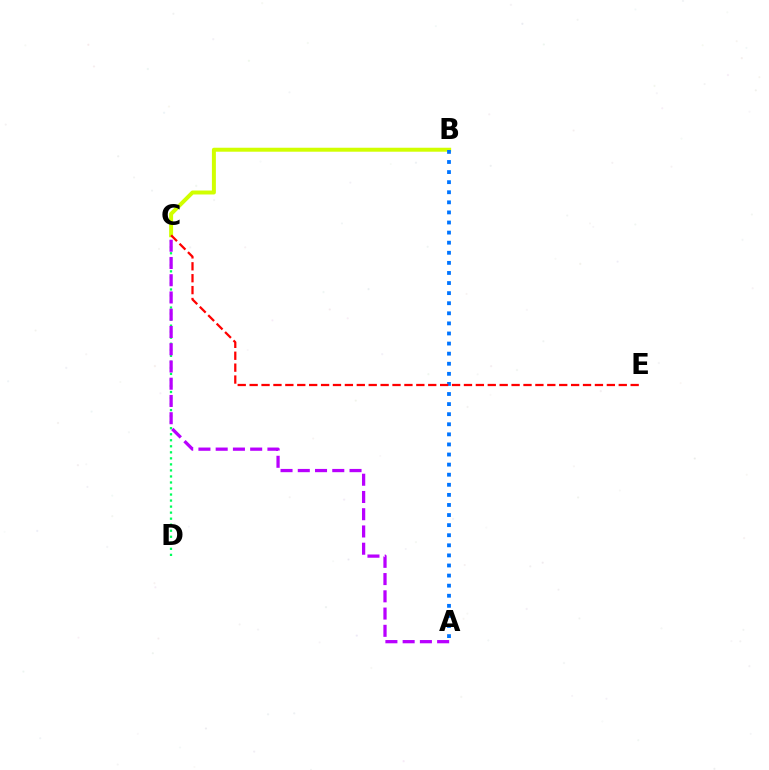{('C', 'D'): [{'color': '#00ff5c', 'line_style': 'dotted', 'thickness': 1.64}], ('B', 'C'): [{'color': '#d1ff00', 'line_style': 'solid', 'thickness': 2.86}], ('A', 'B'): [{'color': '#0074ff', 'line_style': 'dotted', 'thickness': 2.74}], ('C', 'E'): [{'color': '#ff0000', 'line_style': 'dashed', 'thickness': 1.62}], ('A', 'C'): [{'color': '#b900ff', 'line_style': 'dashed', 'thickness': 2.34}]}